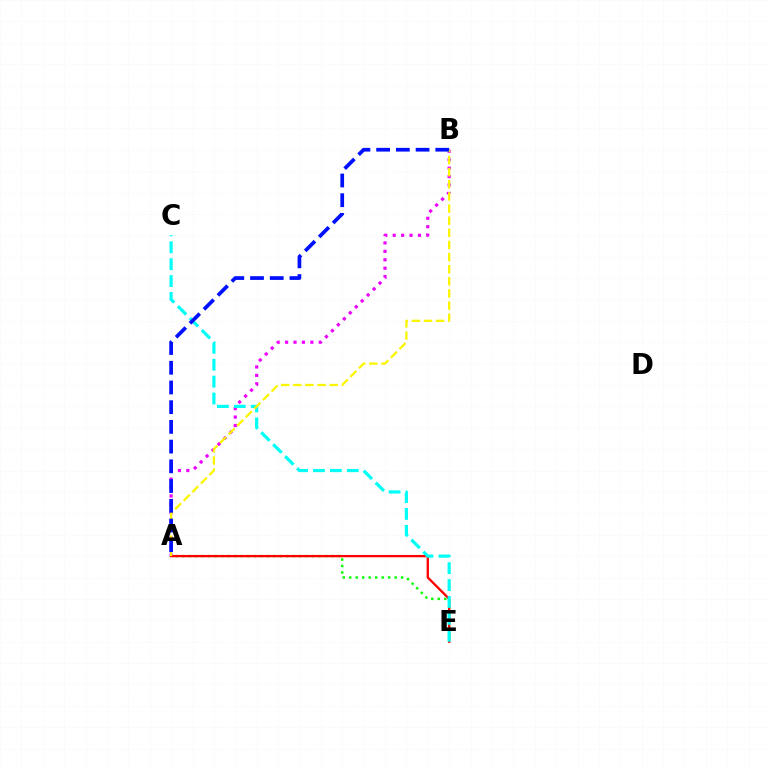{('A', 'B'): [{'color': '#ee00ff', 'line_style': 'dotted', 'thickness': 2.29}, {'color': '#fcf500', 'line_style': 'dashed', 'thickness': 1.65}, {'color': '#0010ff', 'line_style': 'dashed', 'thickness': 2.68}], ('A', 'E'): [{'color': '#08ff00', 'line_style': 'dotted', 'thickness': 1.76}, {'color': '#ff0000', 'line_style': 'solid', 'thickness': 1.67}], ('C', 'E'): [{'color': '#00fff6', 'line_style': 'dashed', 'thickness': 2.3}]}